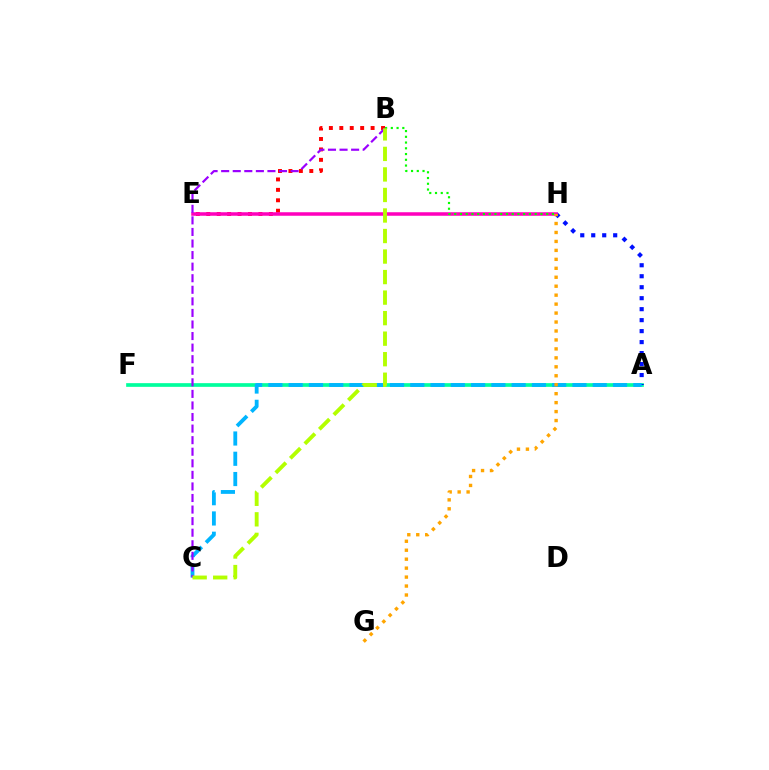{('A', 'F'): [{'color': '#00ff9d', 'line_style': 'solid', 'thickness': 2.65}], ('B', 'E'): [{'color': '#ff0000', 'line_style': 'dotted', 'thickness': 2.83}], ('A', 'H'): [{'color': '#0010ff', 'line_style': 'dotted', 'thickness': 2.98}], ('E', 'H'): [{'color': '#ff00bd', 'line_style': 'solid', 'thickness': 2.54}], ('B', 'H'): [{'color': '#08ff00', 'line_style': 'dotted', 'thickness': 1.56}], ('A', 'C'): [{'color': '#00b5ff', 'line_style': 'dashed', 'thickness': 2.75}], ('B', 'C'): [{'color': '#9b00ff', 'line_style': 'dashed', 'thickness': 1.57}, {'color': '#b3ff00', 'line_style': 'dashed', 'thickness': 2.79}], ('G', 'H'): [{'color': '#ffa500', 'line_style': 'dotted', 'thickness': 2.43}]}